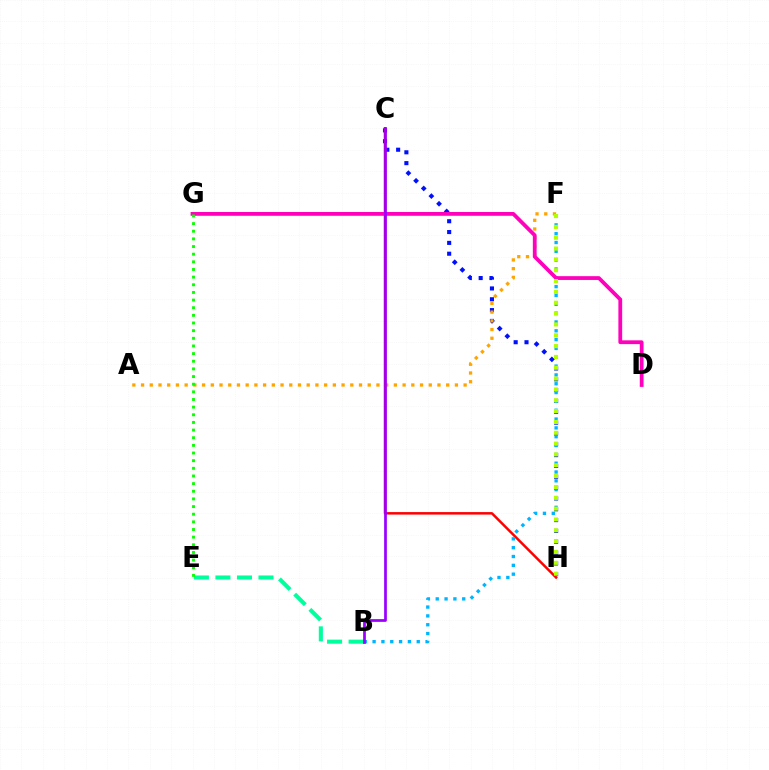{('C', 'H'): [{'color': '#0010ff', 'line_style': 'dotted', 'thickness': 2.94}, {'color': '#ff0000', 'line_style': 'solid', 'thickness': 1.8}], ('B', 'E'): [{'color': '#00ff9d', 'line_style': 'dashed', 'thickness': 2.93}], ('B', 'F'): [{'color': '#00b5ff', 'line_style': 'dotted', 'thickness': 2.4}], ('A', 'F'): [{'color': '#ffa500', 'line_style': 'dotted', 'thickness': 2.37}], ('D', 'G'): [{'color': '#ff00bd', 'line_style': 'solid', 'thickness': 2.73}], ('B', 'C'): [{'color': '#9b00ff', 'line_style': 'solid', 'thickness': 1.97}], ('E', 'G'): [{'color': '#08ff00', 'line_style': 'dotted', 'thickness': 2.08}], ('F', 'H'): [{'color': '#b3ff00', 'line_style': 'dotted', 'thickness': 2.94}]}